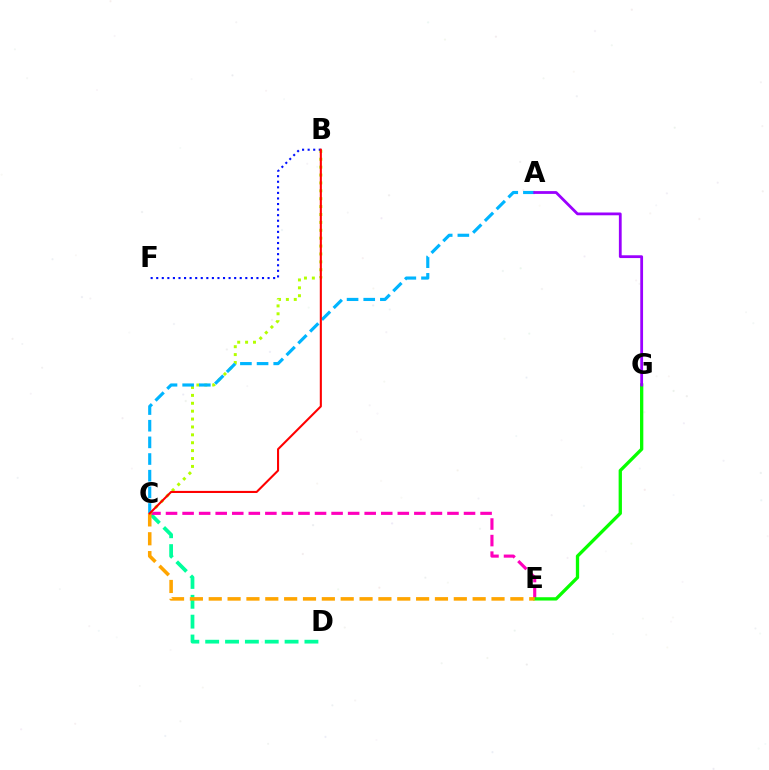{('C', 'D'): [{'color': '#00ff9d', 'line_style': 'dashed', 'thickness': 2.7}], ('C', 'E'): [{'color': '#ff00bd', 'line_style': 'dashed', 'thickness': 2.25}, {'color': '#ffa500', 'line_style': 'dashed', 'thickness': 2.56}], ('B', 'C'): [{'color': '#b3ff00', 'line_style': 'dotted', 'thickness': 2.14}, {'color': '#ff0000', 'line_style': 'solid', 'thickness': 1.5}], ('B', 'F'): [{'color': '#0010ff', 'line_style': 'dotted', 'thickness': 1.51}], ('E', 'G'): [{'color': '#08ff00', 'line_style': 'solid', 'thickness': 2.38}], ('A', 'C'): [{'color': '#00b5ff', 'line_style': 'dashed', 'thickness': 2.26}], ('A', 'G'): [{'color': '#9b00ff', 'line_style': 'solid', 'thickness': 2.01}]}